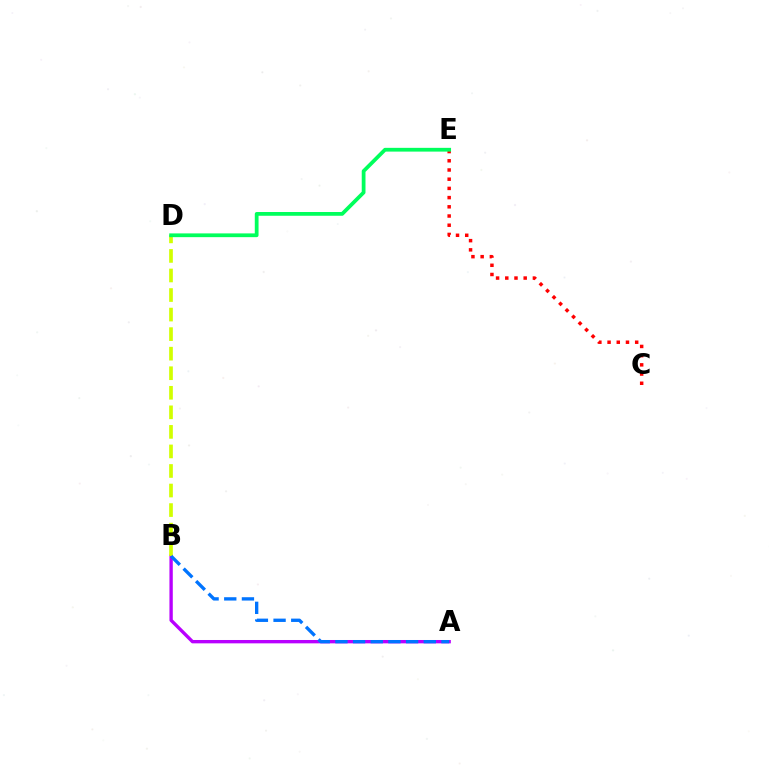{('A', 'B'): [{'color': '#b900ff', 'line_style': 'solid', 'thickness': 2.41}, {'color': '#0074ff', 'line_style': 'dashed', 'thickness': 2.4}], ('B', 'D'): [{'color': '#d1ff00', 'line_style': 'dashed', 'thickness': 2.66}], ('C', 'E'): [{'color': '#ff0000', 'line_style': 'dotted', 'thickness': 2.5}], ('D', 'E'): [{'color': '#00ff5c', 'line_style': 'solid', 'thickness': 2.71}]}